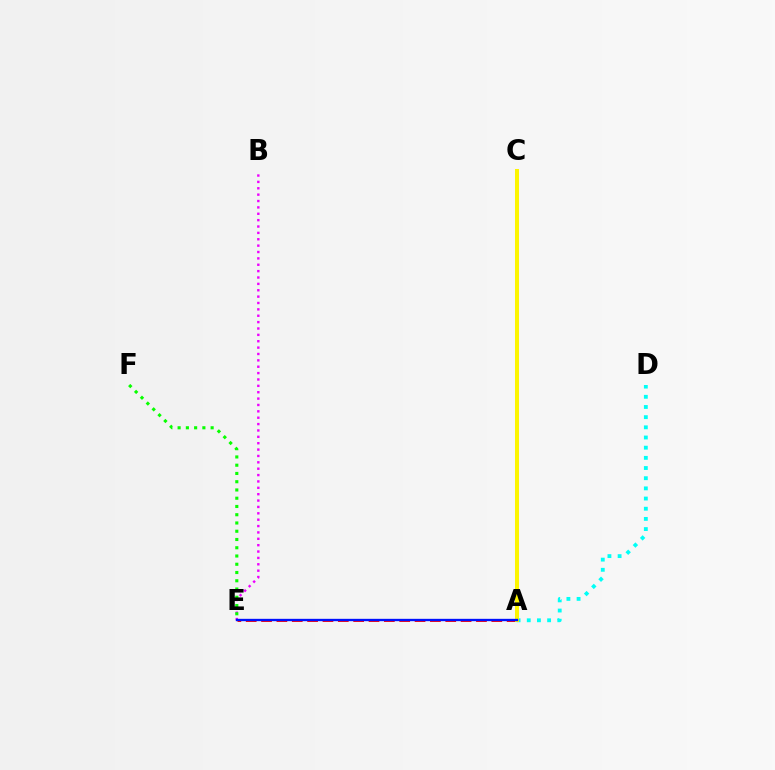{('A', 'D'): [{'color': '#00fff6', 'line_style': 'dotted', 'thickness': 2.76}], ('B', 'E'): [{'color': '#ee00ff', 'line_style': 'dotted', 'thickness': 1.73}], ('A', 'E'): [{'color': '#ff0000', 'line_style': 'dashed', 'thickness': 2.09}, {'color': '#0010ff', 'line_style': 'solid', 'thickness': 1.69}], ('A', 'C'): [{'color': '#fcf500', 'line_style': 'solid', 'thickness': 2.89}], ('E', 'F'): [{'color': '#08ff00', 'line_style': 'dotted', 'thickness': 2.24}]}